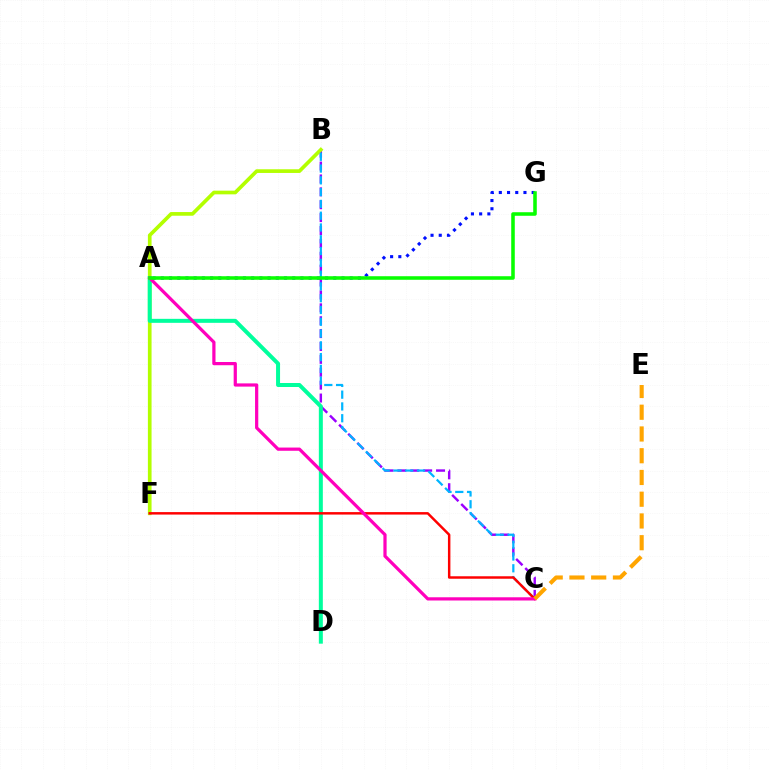{('B', 'C'): [{'color': '#9b00ff', 'line_style': 'dashed', 'thickness': 1.75}, {'color': '#00b5ff', 'line_style': 'dashed', 'thickness': 1.6}], ('B', 'F'): [{'color': '#b3ff00', 'line_style': 'solid', 'thickness': 2.65}], ('A', 'G'): [{'color': '#0010ff', 'line_style': 'dotted', 'thickness': 2.23}, {'color': '#08ff00', 'line_style': 'solid', 'thickness': 2.56}], ('A', 'D'): [{'color': '#00ff9d', 'line_style': 'solid', 'thickness': 2.88}], ('C', 'F'): [{'color': '#ff0000', 'line_style': 'solid', 'thickness': 1.78}], ('A', 'C'): [{'color': '#ff00bd', 'line_style': 'solid', 'thickness': 2.32}], ('C', 'E'): [{'color': '#ffa500', 'line_style': 'dashed', 'thickness': 2.95}]}